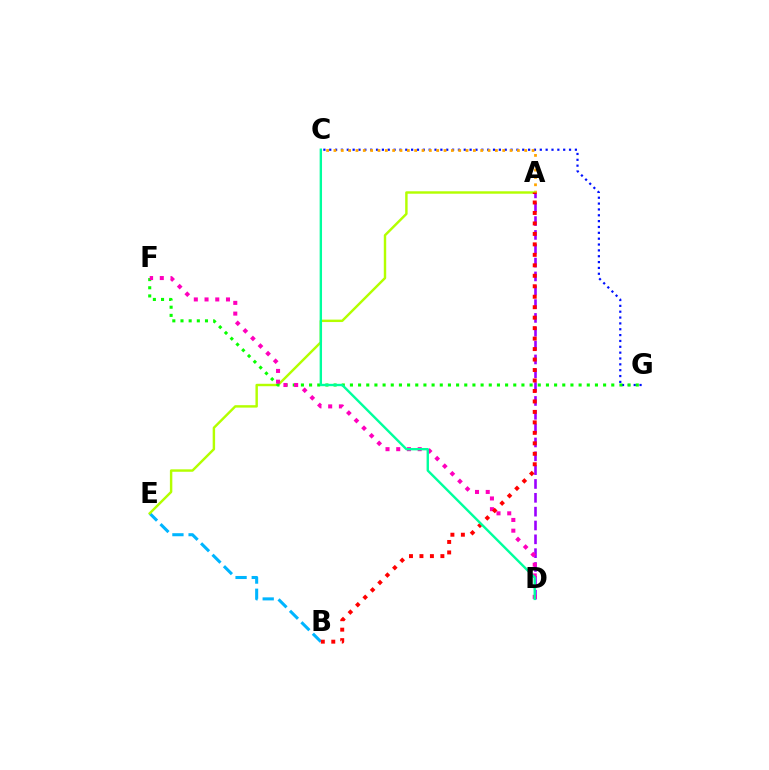{('C', 'G'): [{'color': '#0010ff', 'line_style': 'dotted', 'thickness': 1.59}], ('B', 'E'): [{'color': '#00b5ff', 'line_style': 'dashed', 'thickness': 2.2}], ('A', 'C'): [{'color': '#ffa500', 'line_style': 'dotted', 'thickness': 1.99}], ('A', 'E'): [{'color': '#b3ff00', 'line_style': 'solid', 'thickness': 1.75}], ('F', 'G'): [{'color': '#08ff00', 'line_style': 'dotted', 'thickness': 2.22}], ('A', 'D'): [{'color': '#9b00ff', 'line_style': 'dashed', 'thickness': 1.88}], ('D', 'F'): [{'color': '#ff00bd', 'line_style': 'dotted', 'thickness': 2.91}], ('A', 'B'): [{'color': '#ff0000', 'line_style': 'dotted', 'thickness': 2.84}], ('C', 'D'): [{'color': '#00ff9d', 'line_style': 'solid', 'thickness': 1.71}]}